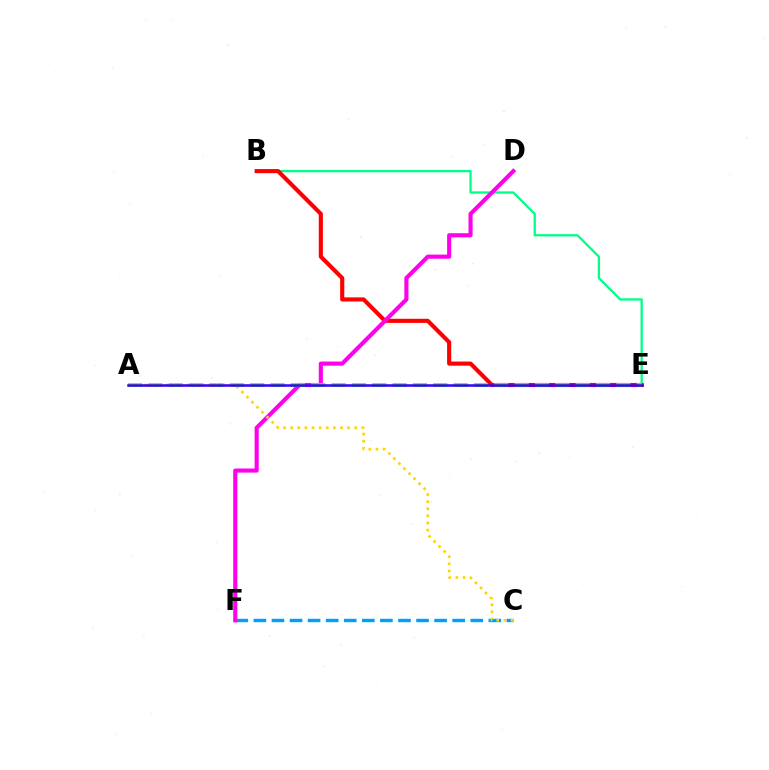{('C', 'F'): [{'color': '#009eff', 'line_style': 'dashed', 'thickness': 2.46}], ('B', 'E'): [{'color': '#00ff86', 'line_style': 'solid', 'thickness': 1.65}, {'color': '#ff0000', 'line_style': 'solid', 'thickness': 2.97}], ('D', 'F'): [{'color': '#ff00ed', 'line_style': 'solid', 'thickness': 2.96}], ('A', 'E'): [{'color': '#4fff00', 'line_style': 'dashed', 'thickness': 2.76}, {'color': '#3700ff', 'line_style': 'solid', 'thickness': 1.82}], ('A', 'C'): [{'color': '#ffd500', 'line_style': 'dotted', 'thickness': 1.93}]}